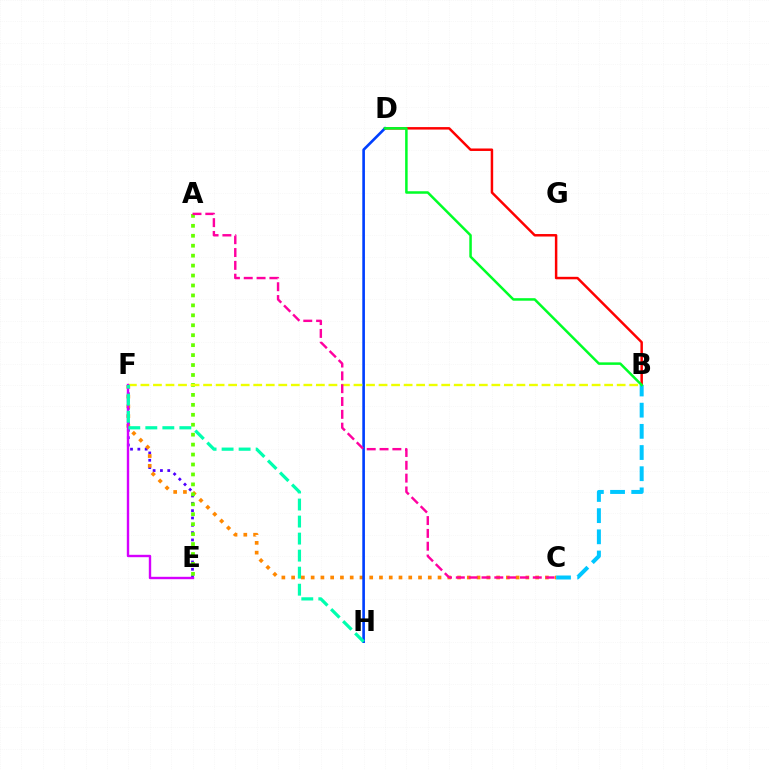{('E', 'F'): [{'color': '#4f00ff', 'line_style': 'dotted', 'thickness': 1.99}, {'color': '#d600ff', 'line_style': 'solid', 'thickness': 1.72}], ('C', 'F'): [{'color': '#ff8800', 'line_style': 'dotted', 'thickness': 2.65}], ('A', 'E'): [{'color': '#66ff00', 'line_style': 'dotted', 'thickness': 2.7}], ('B', 'D'): [{'color': '#ff0000', 'line_style': 'solid', 'thickness': 1.79}, {'color': '#00ff27', 'line_style': 'solid', 'thickness': 1.81}], ('D', 'H'): [{'color': '#003fff', 'line_style': 'solid', 'thickness': 1.9}], ('B', 'C'): [{'color': '#00c7ff', 'line_style': 'dashed', 'thickness': 2.88}], ('B', 'F'): [{'color': '#eeff00', 'line_style': 'dashed', 'thickness': 1.7}], ('A', 'C'): [{'color': '#ff00a0', 'line_style': 'dashed', 'thickness': 1.74}], ('F', 'H'): [{'color': '#00ffaf', 'line_style': 'dashed', 'thickness': 2.31}]}